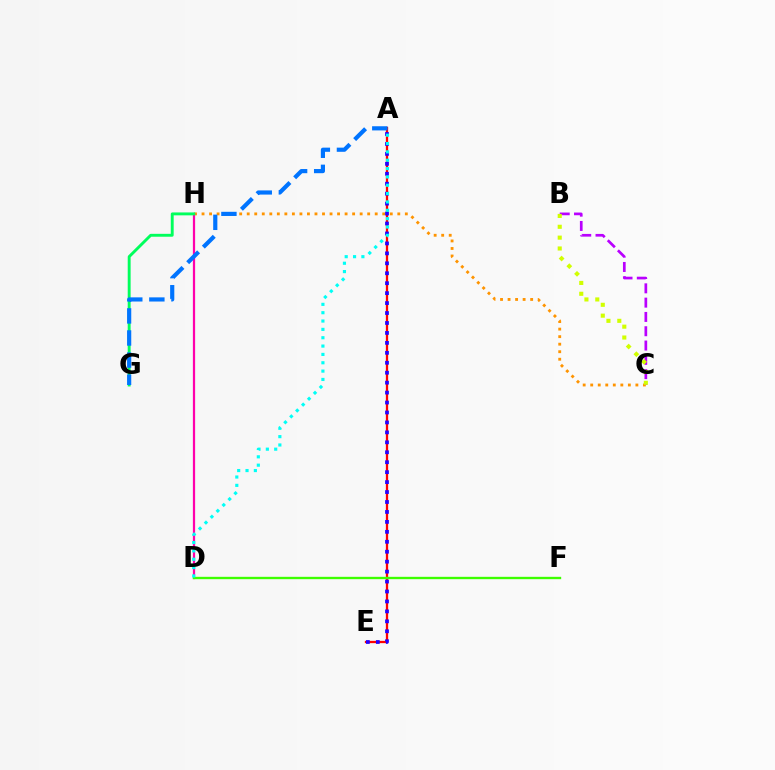{('C', 'H'): [{'color': '#ff9400', 'line_style': 'dotted', 'thickness': 2.05}], ('D', 'H'): [{'color': '#ff00ac', 'line_style': 'solid', 'thickness': 1.6}], ('A', 'E'): [{'color': '#ff0000', 'line_style': 'solid', 'thickness': 1.64}, {'color': '#2500ff', 'line_style': 'dotted', 'thickness': 2.7}], ('G', 'H'): [{'color': '#00ff5c', 'line_style': 'solid', 'thickness': 2.09}], ('B', 'C'): [{'color': '#b900ff', 'line_style': 'dashed', 'thickness': 1.94}, {'color': '#d1ff00', 'line_style': 'dotted', 'thickness': 2.95}], ('D', 'F'): [{'color': '#3dff00', 'line_style': 'solid', 'thickness': 1.69}], ('A', 'D'): [{'color': '#00fff6', 'line_style': 'dotted', 'thickness': 2.27}], ('A', 'G'): [{'color': '#0074ff', 'line_style': 'dashed', 'thickness': 3.0}]}